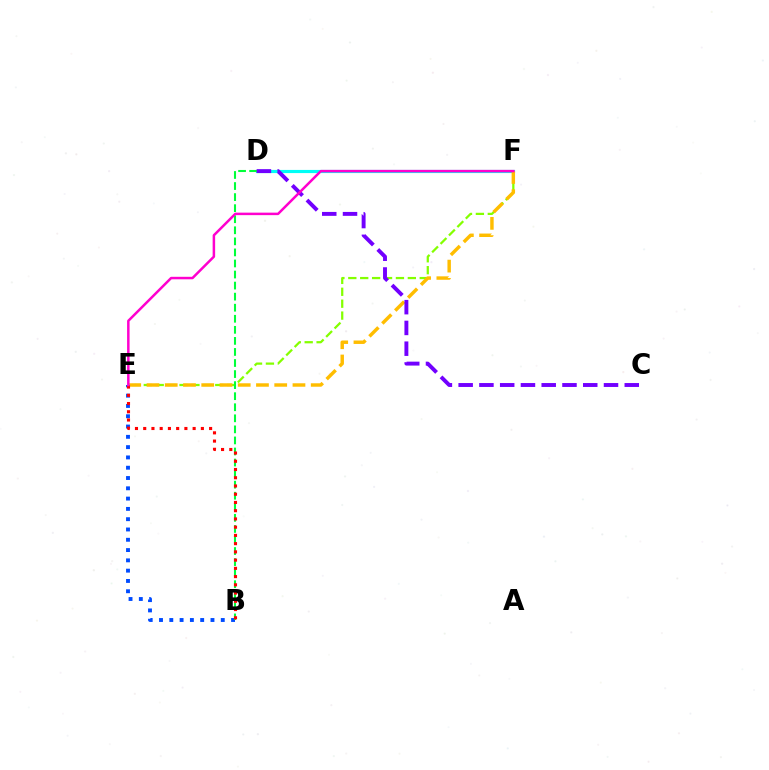{('D', 'F'): [{'color': '#00fff6', 'line_style': 'solid', 'thickness': 2.27}], ('E', 'F'): [{'color': '#84ff00', 'line_style': 'dashed', 'thickness': 1.62}, {'color': '#ffbd00', 'line_style': 'dashed', 'thickness': 2.48}, {'color': '#ff00cf', 'line_style': 'solid', 'thickness': 1.8}], ('B', 'E'): [{'color': '#004bff', 'line_style': 'dotted', 'thickness': 2.8}, {'color': '#ff0000', 'line_style': 'dotted', 'thickness': 2.24}], ('B', 'D'): [{'color': '#00ff39', 'line_style': 'dashed', 'thickness': 1.5}], ('C', 'D'): [{'color': '#7200ff', 'line_style': 'dashed', 'thickness': 2.82}]}